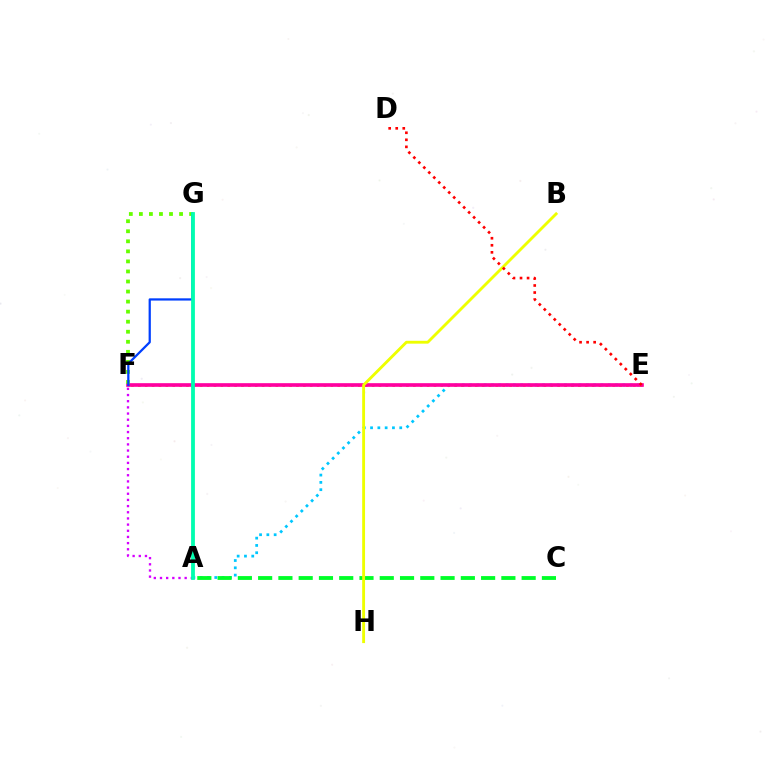{('A', 'G'): [{'color': '#4f00ff', 'line_style': 'solid', 'thickness': 1.6}, {'color': '#00ffaf', 'line_style': 'solid', 'thickness': 2.71}], ('A', 'E'): [{'color': '#00c7ff', 'line_style': 'dotted', 'thickness': 1.98}], ('E', 'F'): [{'color': '#ff8800', 'line_style': 'dotted', 'thickness': 1.87}, {'color': '#ff00a0', 'line_style': 'solid', 'thickness': 2.63}], ('A', 'C'): [{'color': '#00ff27', 'line_style': 'dashed', 'thickness': 2.75}], ('B', 'H'): [{'color': '#eeff00', 'line_style': 'solid', 'thickness': 2.06}], ('D', 'E'): [{'color': '#ff0000', 'line_style': 'dotted', 'thickness': 1.91}], ('F', 'G'): [{'color': '#66ff00', 'line_style': 'dotted', 'thickness': 2.73}, {'color': '#003fff', 'line_style': 'solid', 'thickness': 1.62}], ('A', 'F'): [{'color': '#d600ff', 'line_style': 'dotted', 'thickness': 1.68}]}